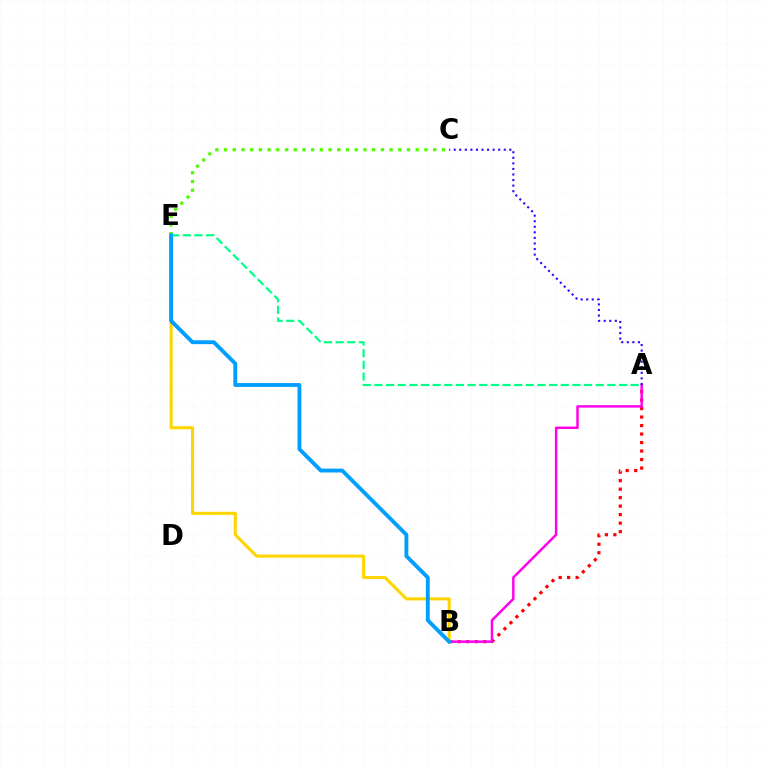{('A', 'B'): [{'color': '#ff0000', 'line_style': 'dotted', 'thickness': 2.31}, {'color': '#ff00ed', 'line_style': 'solid', 'thickness': 1.78}], ('A', 'E'): [{'color': '#00ff86', 'line_style': 'dashed', 'thickness': 1.58}], ('A', 'C'): [{'color': '#3700ff', 'line_style': 'dotted', 'thickness': 1.51}], ('B', 'E'): [{'color': '#ffd500', 'line_style': 'solid', 'thickness': 2.22}, {'color': '#009eff', 'line_style': 'solid', 'thickness': 2.78}], ('C', 'E'): [{'color': '#4fff00', 'line_style': 'dotted', 'thickness': 2.37}]}